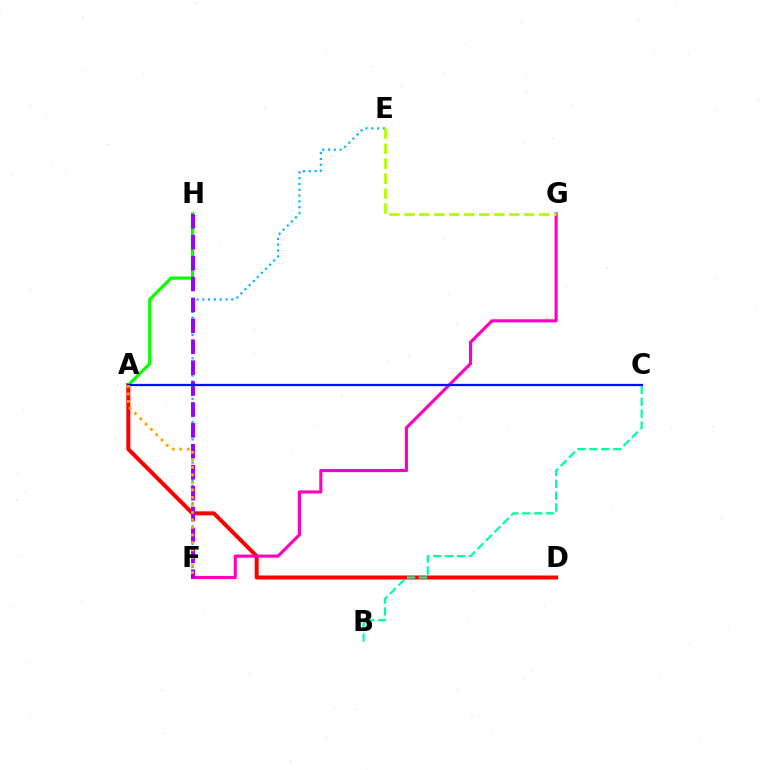{('A', 'D'): [{'color': '#ff0000', 'line_style': 'solid', 'thickness': 2.88}], ('A', 'H'): [{'color': '#08ff00', 'line_style': 'solid', 'thickness': 2.31}], ('E', 'F'): [{'color': '#00b5ff', 'line_style': 'dotted', 'thickness': 1.58}], ('F', 'G'): [{'color': '#ff00bd', 'line_style': 'solid', 'thickness': 2.26}], ('F', 'H'): [{'color': '#9b00ff', 'line_style': 'dashed', 'thickness': 2.84}], ('E', 'G'): [{'color': '#b3ff00', 'line_style': 'dashed', 'thickness': 2.03}], ('B', 'C'): [{'color': '#00ff9d', 'line_style': 'dashed', 'thickness': 1.61}], ('A', 'C'): [{'color': '#0010ff', 'line_style': 'solid', 'thickness': 1.63}], ('A', 'F'): [{'color': '#ffa500', 'line_style': 'dotted', 'thickness': 2.04}]}